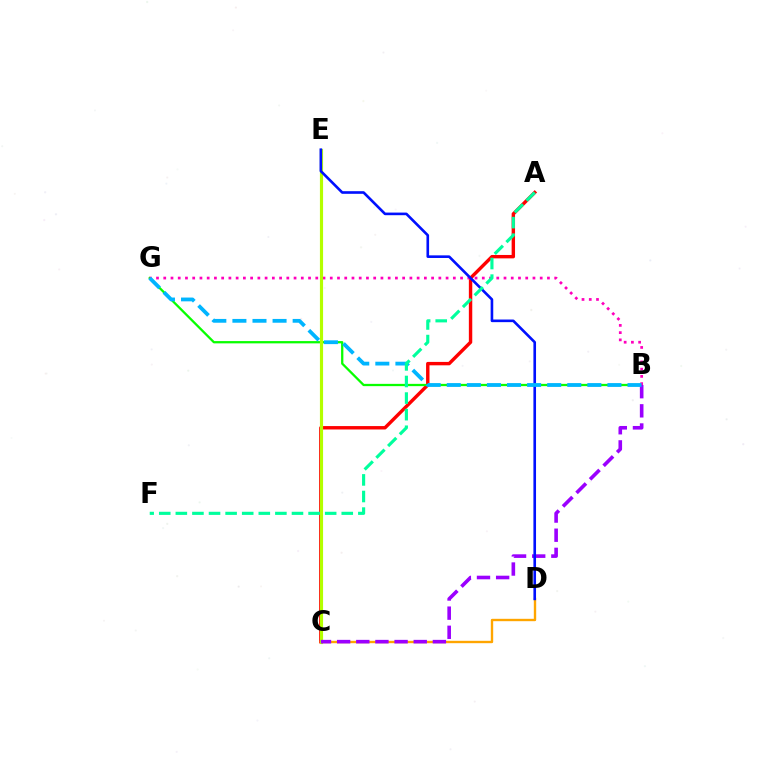{('A', 'C'): [{'color': '#ff0000', 'line_style': 'solid', 'thickness': 2.45}], ('C', 'D'): [{'color': '#ffa500', 'line_style': 'solid', 'thickness': 1.71}], ('B', 'G'): [{'color': '#08ff00', 'line_style': 'solid', 'thickness': 1.64}, {'color': '#ff00bd', 'line_style': 'dotted', 'thickness': 1.97}, {'color': '#00b5ff', 'line_style': 'dashed', 'thickness': 2.73}], ('C', 'E'): [{'color': '#b3ff00', 'line_style': 'solid', 'thickness': 2.27}], ('B', 'C'): [{'color': '#9b00ff', 'line_style': 'dashed', 'thickness': 2.6}], ('D', 'E'): [{'color': '#0010ff', 'line_style': 'solid', 'thickness': 1.89}], ('A', 'F'): [{'color': '#00ff9d', 'line_style': 'dashed', 'thickness': 2.25}]}